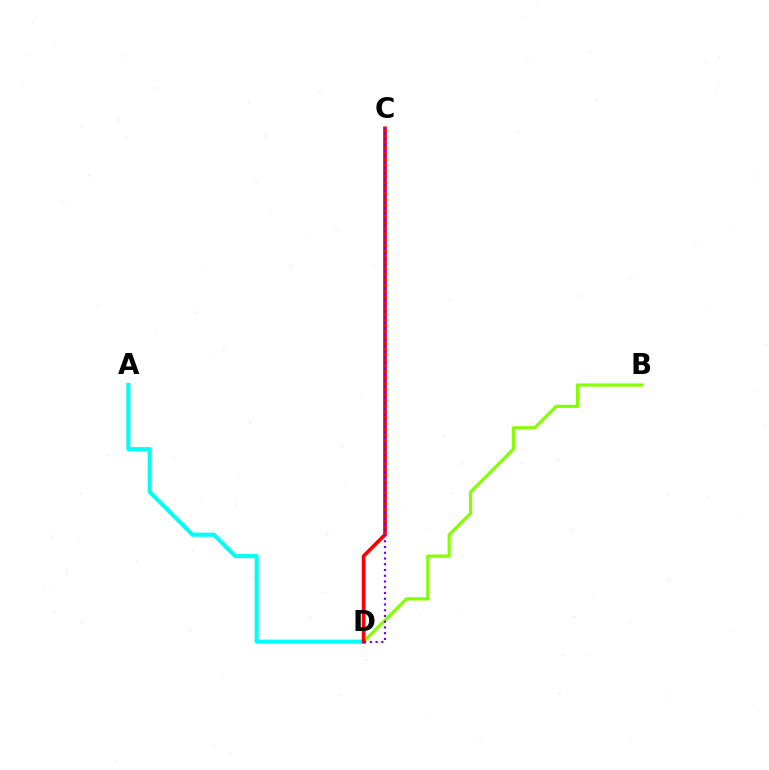{('A', 'D'): [{'color': '#00fff6', 'line_style': 'solid', 'thickness': 2.96}], ('B', 'D'): [{'color': '#84ff00', 'line_style': 'solid', 'thickness': 2.29}], ('C', 'D'): [{'color': '#ff0000', 'line_style': 'solid', 'thickness': 2.66}, {'color': '#7200ff', 'line_style': 'dotted', 'thickness': 1.56}]}